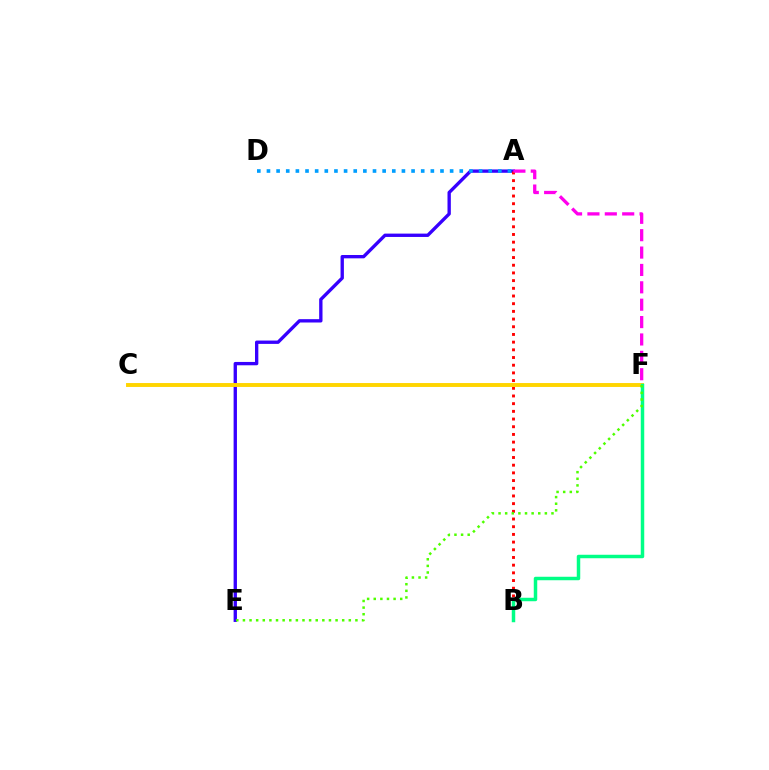{('A', 'E'): [{'color': '#3700ff', 'line_style': 'solid', 'thickness': 2.41}], ('A', 'D'): [{'color': '#009eff', 'line_style': 'dotted', 'thickness': 2.62}], ('A', 'B'): [{'color': '#ff0000', 'line_style': 'dotted', 'thickness': 2.09}], ('C', 'F'): [{'color': '#ffd500', 'line_style': 'solid', 'thickness': 2.81}], ('B', 'F'): [{'color': '#00ff86', 'line_style': 'solid', 'thickness': 2.51}], ('A', 'F'): [{'color': '#ff00ed', 'line_style': 'dashed', 'thickness': 2.36}], ('E', 'F'): [{'color': '#4fff00', 'line_style': 'dotted', 'thickness': 1.8}]}